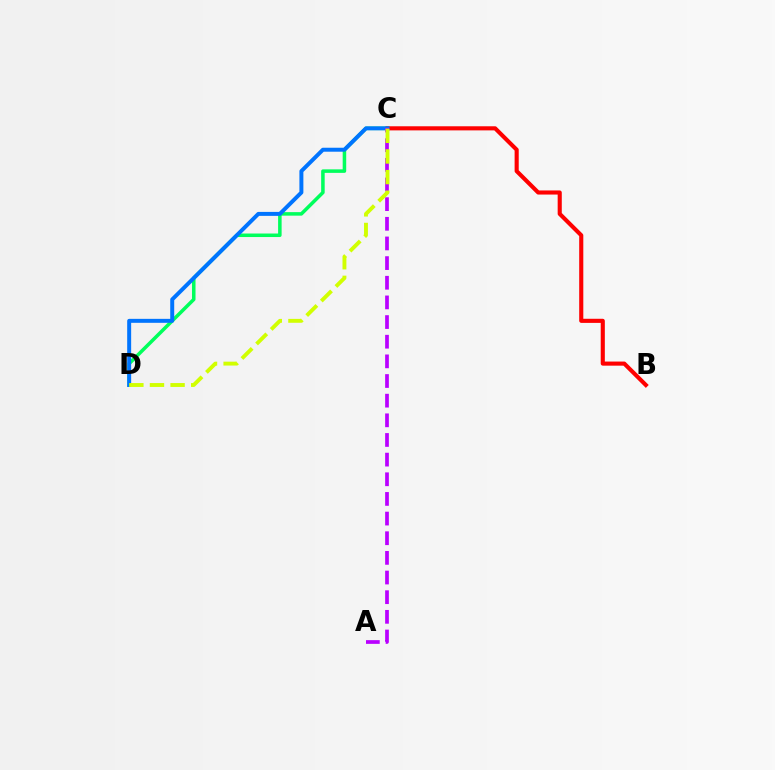{('C', 'D'): [{'color': '#00ff5c', 'line_style': 'solid', 'thickness': 2.54}, {'color': '#0074ff', 'line_style': 'solid', 'thickness': 2.86}, {'color': '#d1ff00', 'line_style': 'dashed', 'thickness': 2.8}], ('B', 'C'): [{'color': '#ff0000', 'line_style': 'solid', 'thickness': 2.96}], ('A', 'C'): [{'color': '#b900ff', 'line_style': 'dashed', 'thickness': 2.67}]}